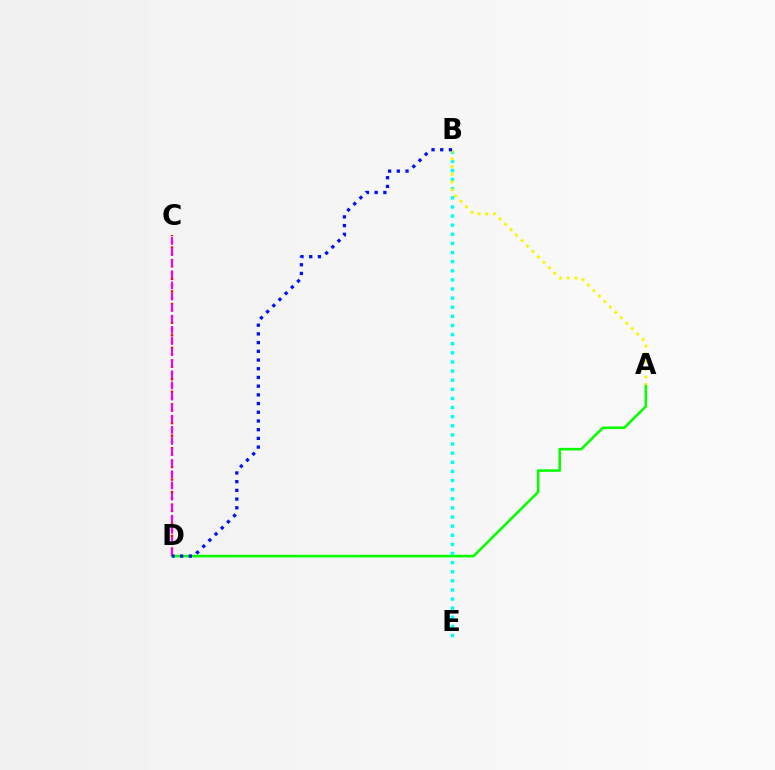{('A', 'D'): [{'color': '#08ff00', 'line_style': 'solid', 'thickness': 1.86}], ('C', 'D'): [{'color': '#ff0000', 'line_style': 'dotted', 'thickness': 1.7}, {'color': '#ee00ff', 'line_style': 'dashed', 'thickness': 1.51}], ('B', 'E'): [{'color': '#00fff6', 'line_style': 'dotted', 'thickness': 2.48}], ('A', 'B'): [{'color': '#fcf500', 'line_style': 'dotted', 'thickness': 2.09}], ('B', 'D'): [{'color': '#0010ff', 'line_style': 'dotted', 'thickness': 2.37}]}